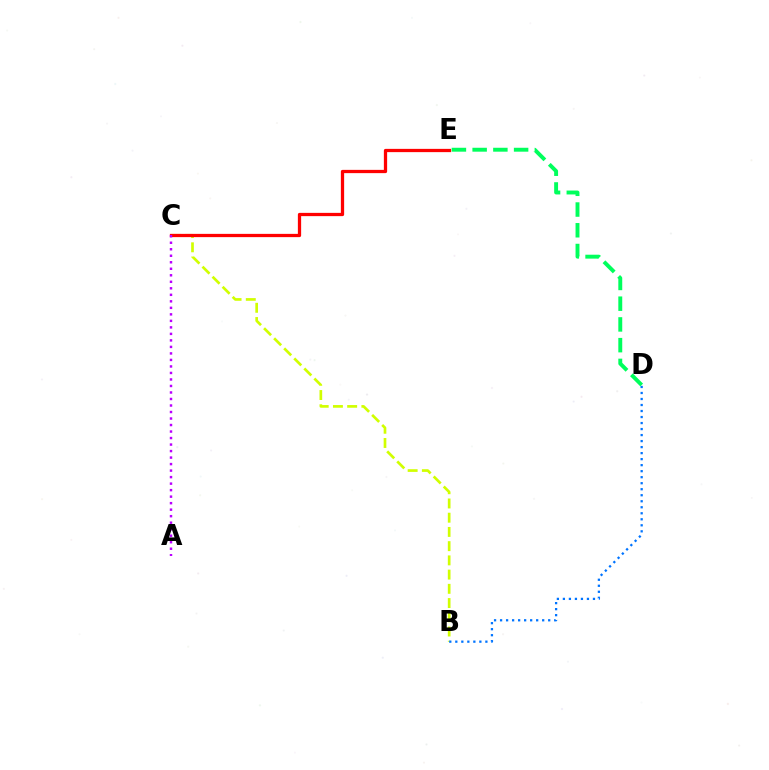{('B', 'C'): [{'color': '#d1ff00', 'line_style': 'dashed', 'thickness': 1.93}], ('C', 'E'): [{'color': '#ff0000', 'line_style': 'solid', 'thickness': 2.35}], ('D', 'E'): [{'color': '#00ff5c', 'line_style': 'dashed', 'thickness': 2.82}], ('B', 'D'): [{'color': '#0074ff', 'line_style': 'dotted', 'thickness': 1.63}], ('A', 'C'): [{'color': '#b900ff', 'line_style': 'dotted', 'thickness': 1.77}]}